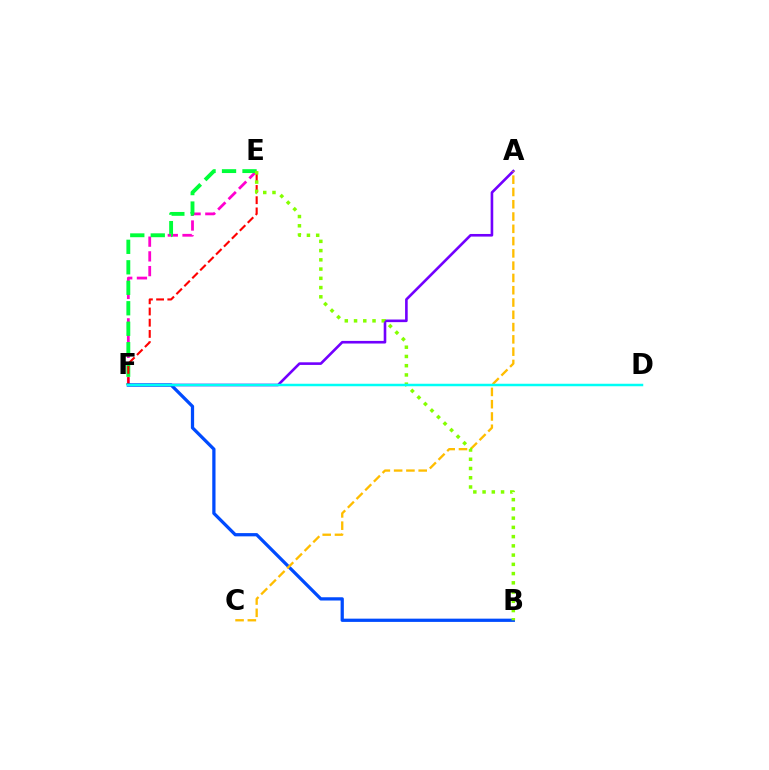{('E', 'F'): [{'color': '#ff00cf', 'line_style': 'dashed', 'thickness': 2.0}, {'color': '#00ff39', 'line_style': 'dashed', 'thickness': 2.78}, {'color': '#ff0000', 'line_style': 'dashed', 'thickness': 1.52}], ('A', 'F'): [{'color': '#7200ff', 'line_style': 'solid', 'thickness': 1.88}], ('B', 'F'): [{'color': '#004bff', 'line_style': 'solid', 'thickness': 2.34}], ('A', 'C'): [{'color': '#ffbd00', 'line_style': 'dashed', 'thickness': 1.67}], ('B', 'E'): [{'color': '#84ff00', 'line_style': 'dotted', 'thickness': 2.51}], ('D', 'F'): [{'color': '#00fff6', 'line_style': 'solid', 'thickness': 1.8}]}